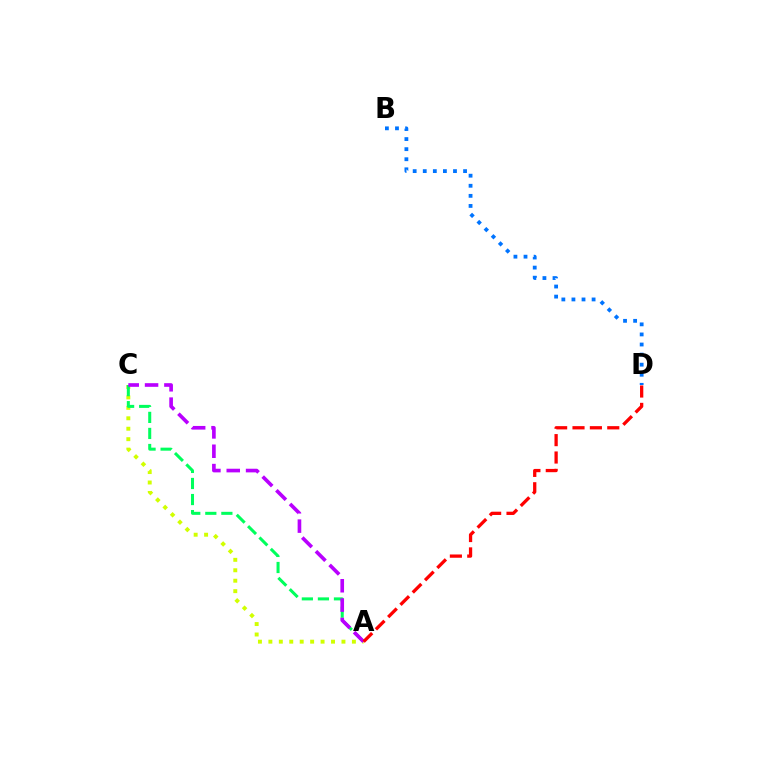{('A', 'C'): [{'color': '#d1ff00', 'line_style': 'dotted', 'thickness': 2.84}, {'color': '#00ff5c', 'line_style': 'dashed', 'thickness': 2.18}, {'color': '#b900ff', 'line_style': 'dashed', 'thickness': 2.63}], ('B', 'D'): [{'color': '#0074ff', 'line_style': 'dotted', 'thickness': 2.74}], ('A', 'D'): [{'color': '#ff0000', 'line_style': 'dashed', 'thickness': 2.36}]}